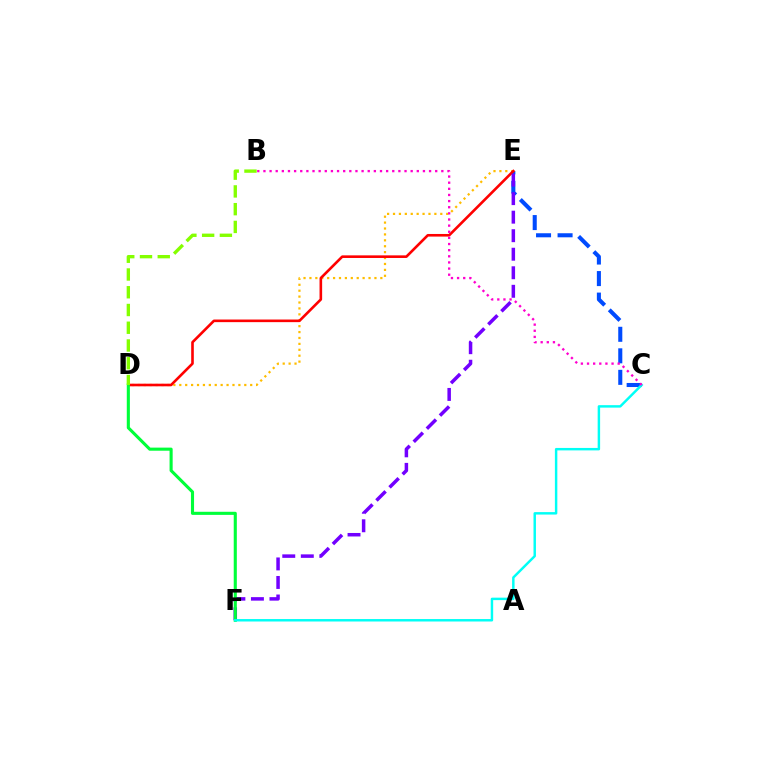{('D', 'E'): [{'color': '#ffbd00', 'line_style': 'dotted', 'thickness': 1.61}, {'color': '#ff0000', 'line_style': 'solid', 'thickness': 1.88}], ('C', 'E'): [{'color': '#004bff', 'line_style': 'dashed', 'thickness': 2.92}], ('E', 'F'): [{'color': '#7200ff', 'line_style': 'dashed', 'thickness': 2.52}], ('D', 'F'): [{'color': '#00ff39', 'line_style': 'solid', 'thickness': 2.23}], ('C', 'F'): [{'color': '#00fff6', 'line_style': 'solid', 'thickness': 1.77}], ('B', 'C'): [{'color': '#ff00cf', 'line_style': 'dotted', 'thickness': 1.67}], ('B', 'D'): [{'color': '#84ff00', 'line_style': 'dashed', 'thickness': 2.41}]}